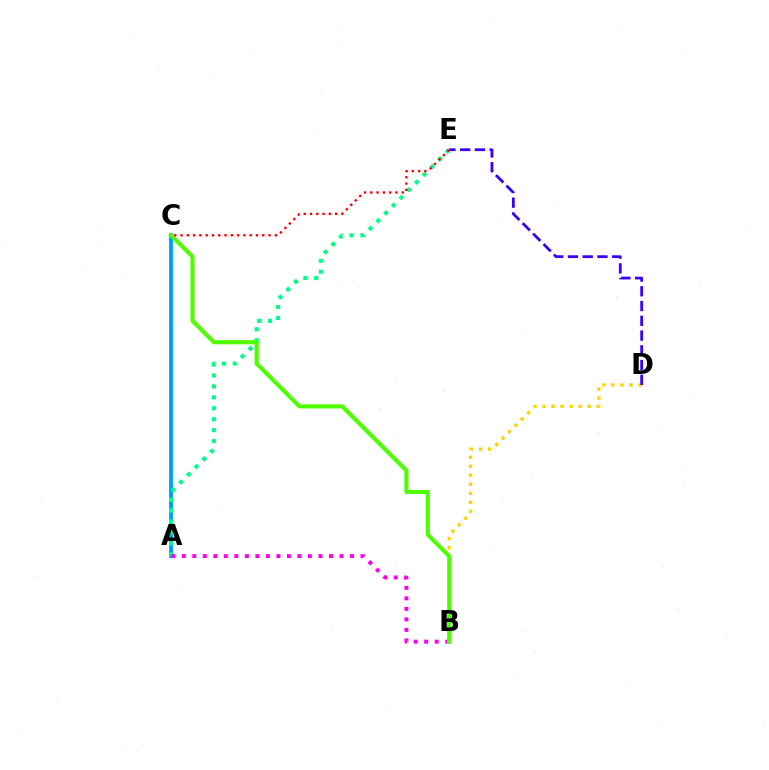{('A', 'C'): [{'color': '#009eff', 'line_style': 'solid', 'thickness': 2.79}], ('B', 'D'): [{'color': '#ffd500', 'line_style': 'dotted', 'thickness': 2.45}], ('D', 'E'): [{'color': '#3700ff', 'line_style': 'dashed', 'thickness': 2.01}], ('A', 'E'): [{'color': '#00ff86', 'line_style': 'dotted', 'thickness': 2.97}], ('A', 'B'): [{'color': '#ff00ed', 'line_style': 'dotted', 'thickness': 2.86}], ('B', 'C'): [{'color': '#4fff00', 'line_style': 'solid', 'thickness': 2.96}], ('C', 'E'): [{'color': '#ff0000', 'line_style': 'dotted', 'thickness': 1.71}]}